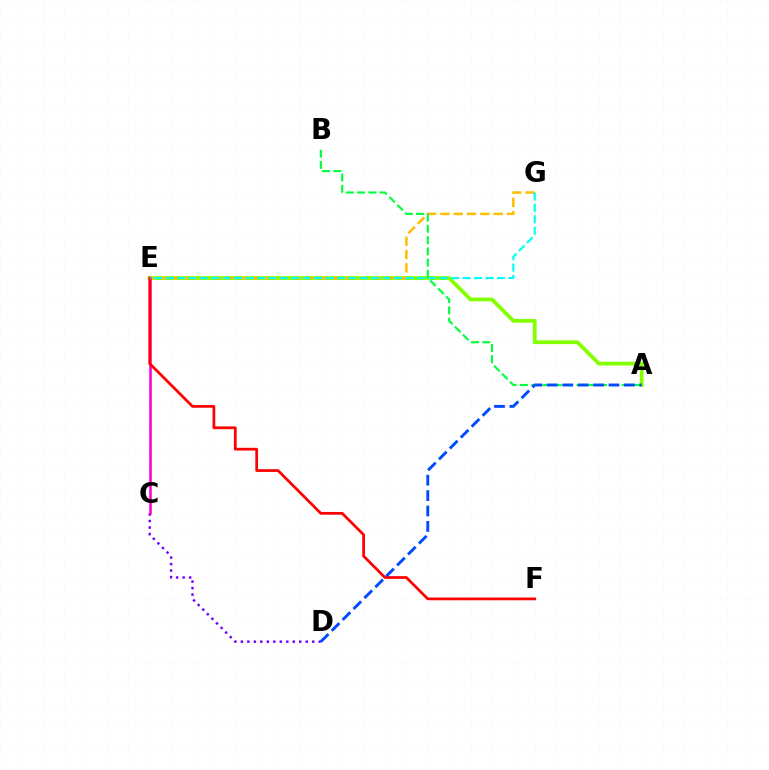{('A', 'E'): [{'color': '#84ff00', 'line_style': 'solid', 'thickness': 2.72}], ('E', 'G'): [{'color': '#ffbd00', 'line_style': 'dashed', 'thickness': 1.81}, {'color': '#00fff6', 'line_style': 'dashed', 'thickness': 1.55}], ('C', 'D'): [{'color': '#7200ff', 'line_style': 'dotted', 'thickness': 1.76}], ('C', 'E'): [{'color': '#ff00cf', 'line_style': 'solid', 'thickness': 1.86}], ('A', 'B'): [{'color': '#00ff39', 'line_style': 'dashed', 'thickness': 1.54}], ('E', 'F'): [{'color': '#ff0000', 'line_style': 'solid', 'thickness': 1.97}], ('A', 'D'): [{'color': '#004bff', 'line_style': 'dashed', 'thickness': 2.09}]}